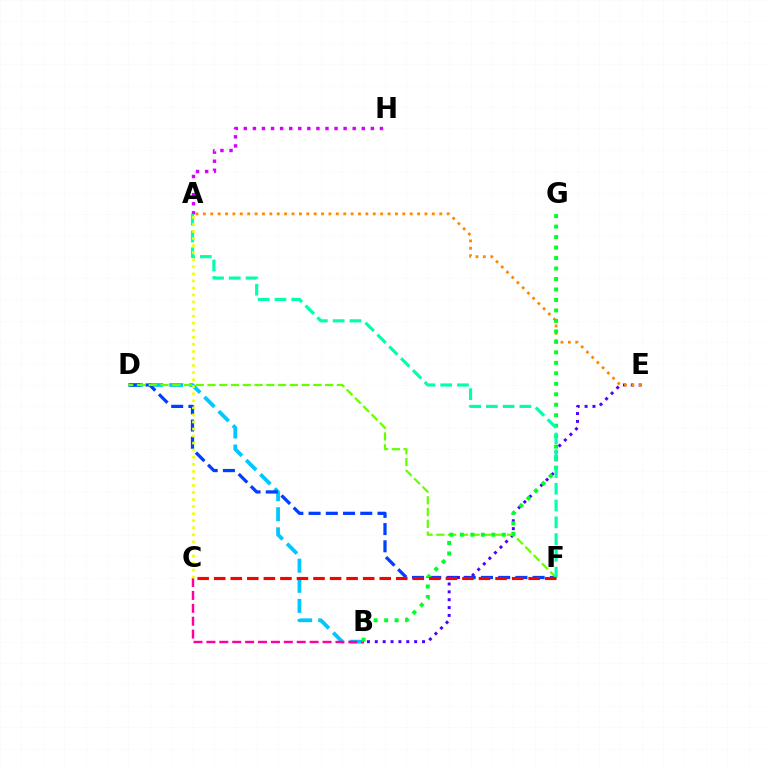{('B', 'D'): [{'color': '#00c7ff', 'line_style': 'dashed', 'thickness': 2.73}], ('D', 'F'): [{'color': '#003fff', 'line_style': 'dashed', 'thickness': 2.34}, {'color': '#66ff00', 'line_style': 'dashed', 'thickness': 1.6}], ('B', 'E'): [{'color': '#4f00ff', 'line_style': 'dotted', 'thickness': 2.14}], ('A', 'H'): [{'color': '#d600ff', 'line_style': 'dotted', 'thickness': 2.47}], ('B', 'C'): [{'color': '#ff00a0', 'line_style': 'dashed', 'thickness': 1.75}], ('A', 'E'): [{'color': '#ff8800', 'line_style': 'dotted', 'thickness': 2.01}], ('B', 'G'): [{'color': '#00ff27', 'line_style': 'dotted', 'thickness': 2.85}], ('A', 'F'): [{'color': '#00ffaf', 'line_style': 'dashed', 'thickness': 2.28}], ('C', 'F'): [{'color': '#ff0000', 'line_style': 'dashed', 'thickness': 2.25}], ('A', 'C'): [{'color': '#eeff00', 'line_style': 'dotted', 'thickness': 1.92}]}